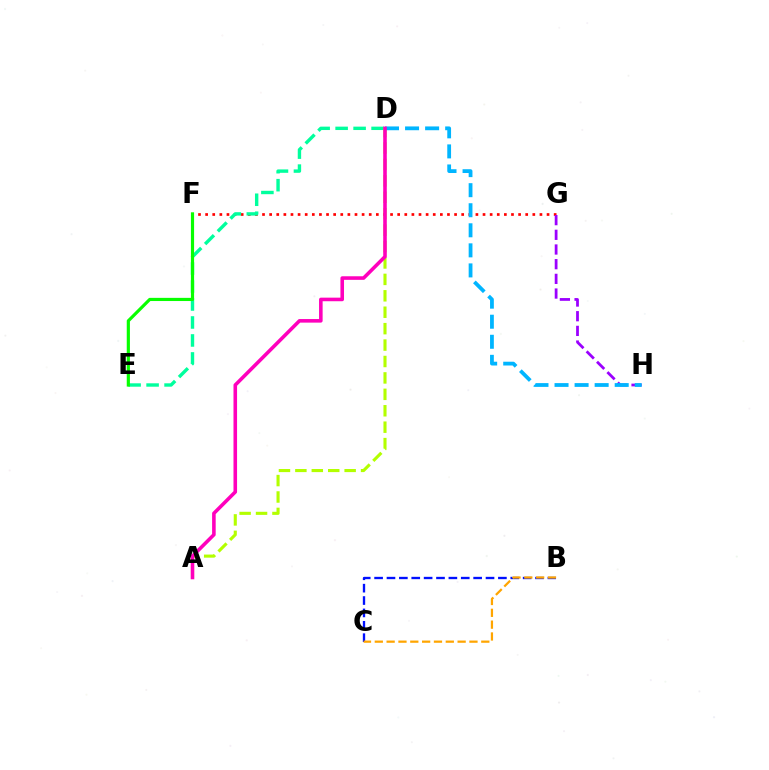{('F', 'G'): [{'color': '#ff0000', 'line_style': 'dotted', 'thickness': 1.93}], ('D', 'E'): [{'color': '#00ff9d', 'line_style': 'dashed', 'thickness': 2.44}], ('A', 'D'): [{'color': '#b3ff00', 'line_style': 'dashed', 'thickness': 2.23}, {'color': '#ff00bd', 'line_style': 'solid', 'thickness': 2.58}], ('E', 'F'): [{'color': '#08ff00', 'line_style': 'solid', 'thickness': 2.29}], ('G', 'H'): [{'color': '#9b00ff', 'line_style': 'dashed', 'thickness': 1.99}], ('D', 'H'): [{'color': '#00b5ff', 'line_style': 'dashed', 'thickness': 2.72}], ('B', 'C'): [{'color': '#0010ff', 'line_style': 'dashed', 'thickness': 1.68}, {'color': '#ffa500', 'line_style': 'dashed', 'thickness': 1.61}]}